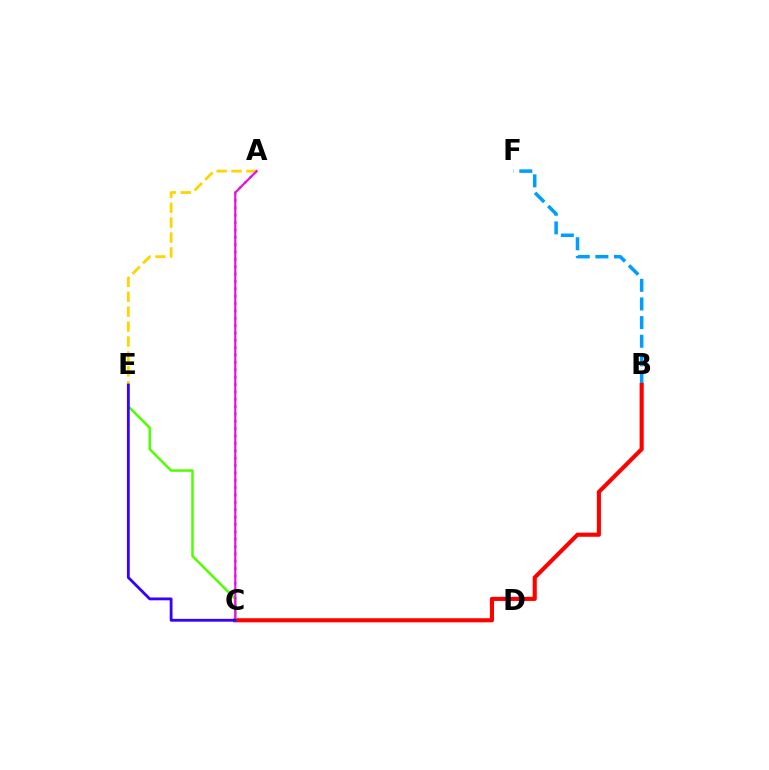{('B', 'F'): [{'color': '#009eff', 'line_style': 'dashed', 'thickness': 2.53}], ('A', 'C'): [{'color': '#00ff86', 'line_style': 'dotted', 'thickness': 2.0}, {'color': '#ff00ed', 'line_style': 'solid', 'thickness': 1.53}], ('B', 'C'): [{'color': '#ff0000', 'line_style': 'solid', 'thickness': 2.96}], ('C', 'E'): [{'color': '#4fff00', 'line_style': 'solid', 'thickness': 1.79}, {'color': '#3700ff', 'line_style': 'solid', 'thickness': 2.02}], ('A', 'E'): [{'color': '#ffd500', 'line_style': 'dashed', 'thickness': 2.03}]}